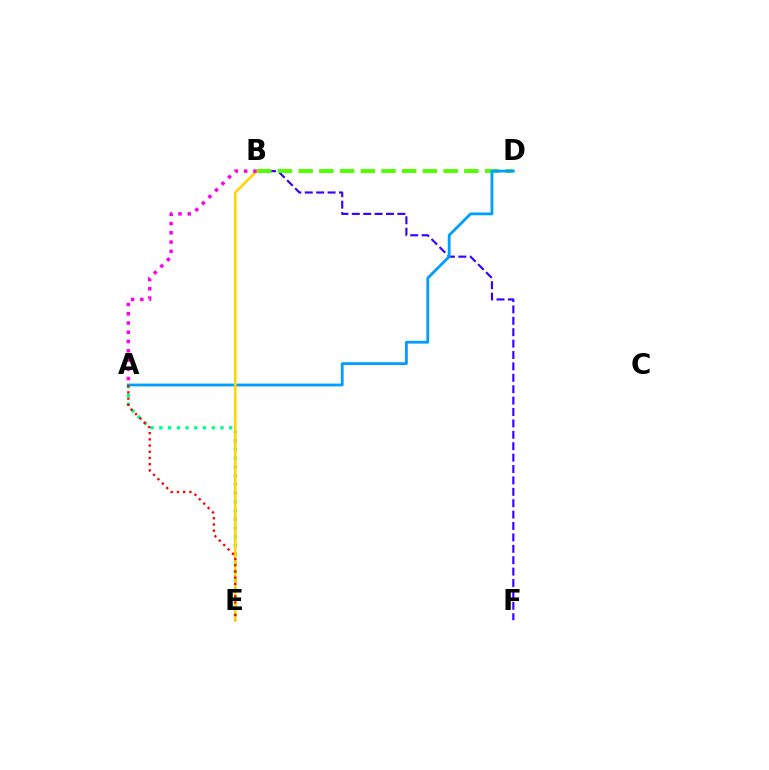{('B', 'F'): [{'color': '#3700ff', 'line_style': 'dashed', 'thickness': 1.55}], ('B', 'D'): [{'color': '#4fff00', 'line_style': 'dashed', 'thickness': 2.81}], ('A', 'D'): [{'color': '#009eff', 'line_style': 'solid', 'thickness': 2.01}], ('A', 'E'): [{'color': '#00ff86', 'line_style': 'dotted', 'thickness': 2.37}, {'color': '#ff0000', 'line_style': 'dotted', 'thickness': 1.69}], ('B', 'E'): [{'color': '#ffd500', 'line_style': 'solid', 'thickness': 1.84}], ('A', 'B'): [{'color': '#ff00ed', 'line_style': 'dotted', 'thickness': 2.52}]}